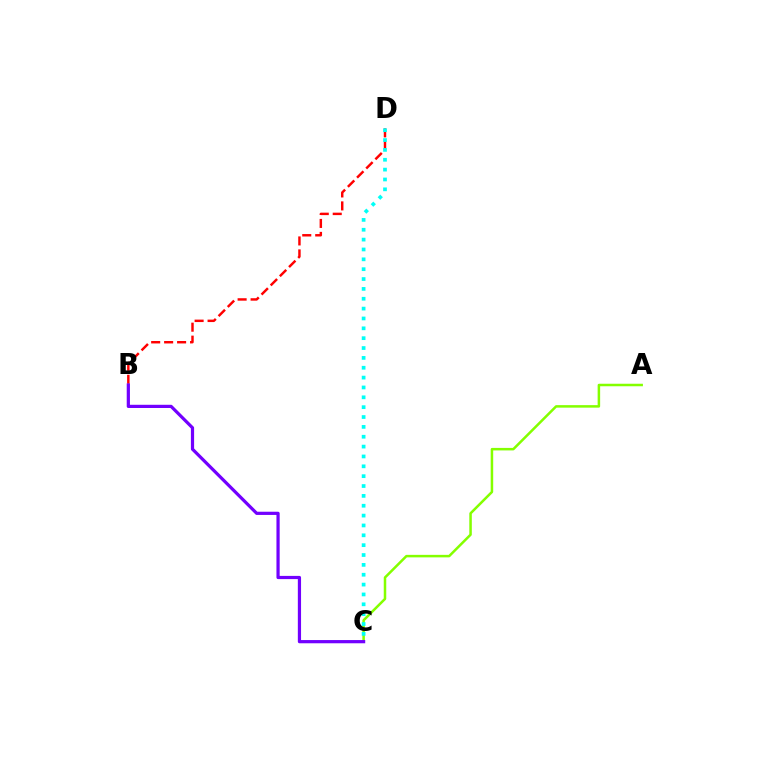{('B', 'D'): [{'color': '#ff0000', 'line_style': 'dashed', 'thickness': 1.76}], ('A', 'C'): [{'color': '#84ff00', 'line_style': 'solid', 'thickness': 1.81}], ('C', 'D'): [{'color': '#00fff6', 'line_style': 'dotted', 'thickness': 2.68}], ('B', 'C'): [{'color': '#7200ff', 'line_style': 'solid', 'thickness': 2.31}]}